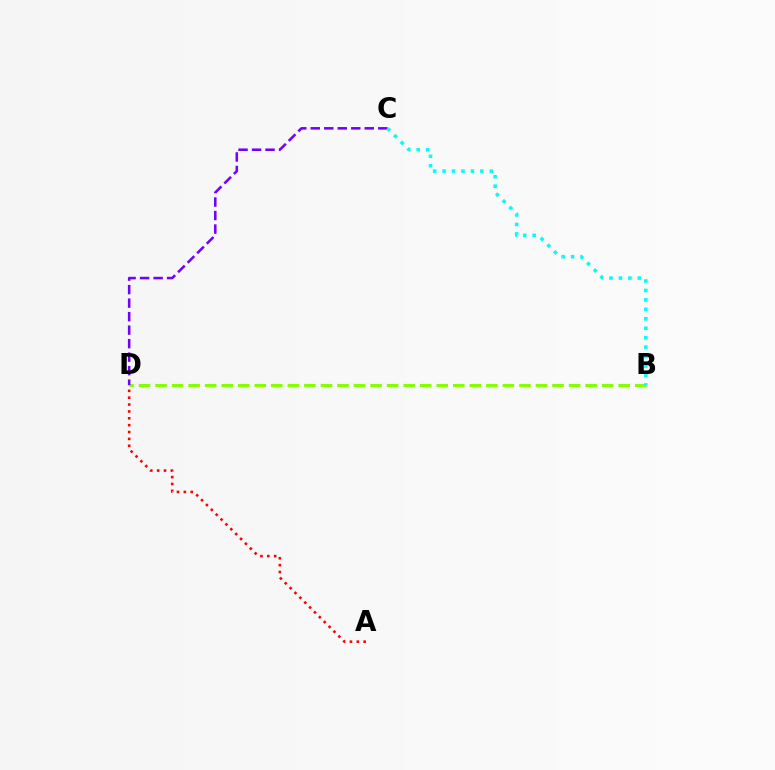{('B', 'D'): [{'color': '#84ff00', 'line_style': 'dashed', 'thickness': 2.25}], ('C', 'D'): [{'color': '#7200ff', 'line_style': 'dashed', 'thickness': 1.83}], ('B', 'C'): [{'color': '#00fff6', 'line_style': 'dotted', 'thickness': 2.57}], ('A', 'D'): [{'color': '#ff0000', 'line_style': 'dotted', 'thickness': 1.87}]}